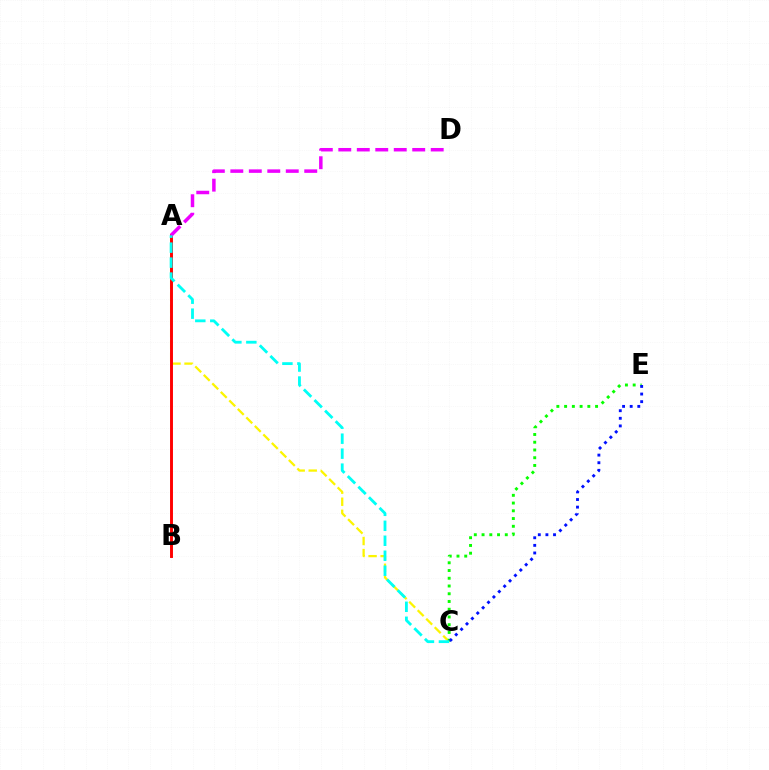{('A', 'C'): [{'color': '#fcf500', 'line_style': 'dashed', 'thickness': 1.63}, {'color': '#00fff6', 'line_style': 'dashed', 'thickness': 2.03}], ('A', 'B'): [{'color': '#ff0000', 'line_style': 'solid', 'thickness': 2.1}], ('A', 'D'): [{'color': '#ee00ff', 'line_style': 'dashed', 'thickness': 2.51}], ('C', 'E'): [{'color': '#08ff00', 'line_style': 'dotted', 'thickness': 2.1}, {'color': '#0010ff', 'line_style': 'dotted', 'thickness': 2.07}]}